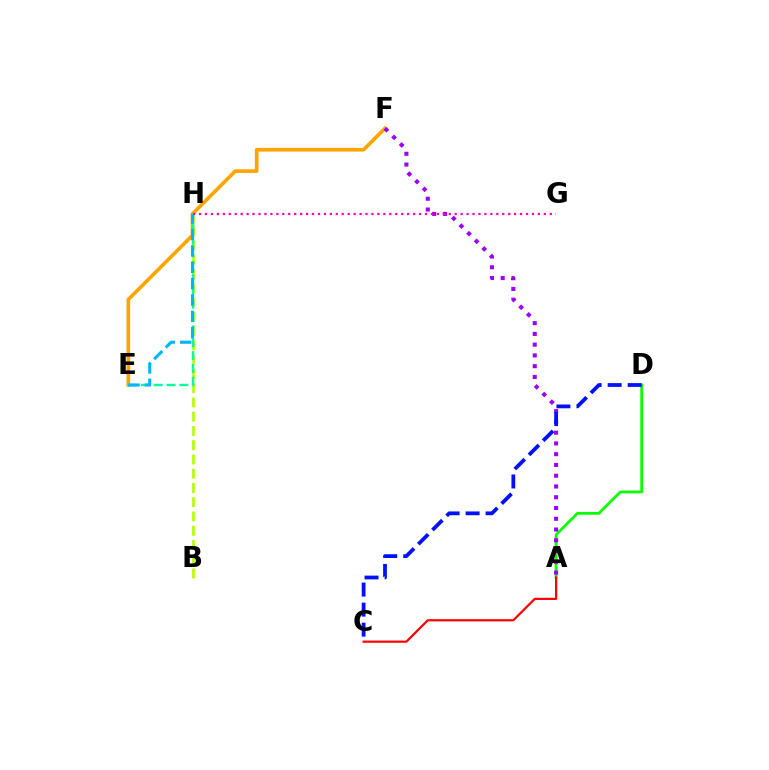{('A', 'D'): [{'color': '#08ff00', 'line_style': 'solid', 'thickness': 1.99}], ('E', 'F'): [{'color': '#ffa500', 'line_style': 'solid', 'thickness': 2.65}], ('B', 'H'): [{'color': '#b3ff00', 'line_style': 'dashed', 'thickness': 1.94}], ('A', 'F'): [{'color': '#9b00ff', 'line_style': 'dotted', 'thickness': 2.92}], ('E', 'H'): [{'color': '#00ff9d', 'line_style': 'dashed', 'thickness': 1.74}, {'color': '#00b5ff', 'line_style': 'dashed', 'thickness': 2.22}], ('C', 'D'): [{'color': '#0010ff', 'line_style': 'dashed', 'thickness': 2.72}], ('G', 'H'): [{'color': '#ff00bd', 'line_style': 'dotted', 'thickness': 1.62}], ('A', 'C'): [{'color': '#ff0000', 'line_style': 'solid', 'thickness': 1.59}]}